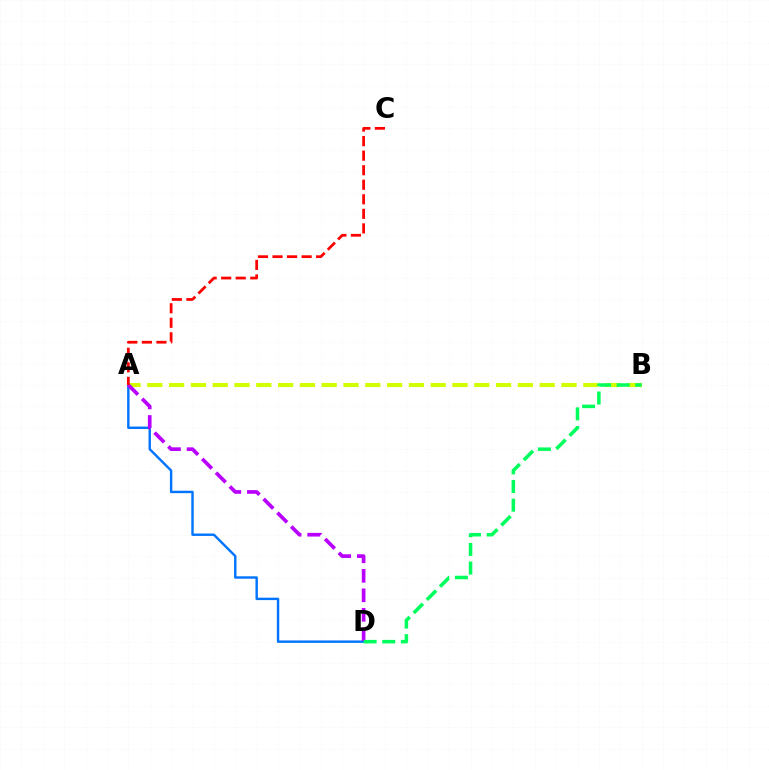{('A', 'D'): [{'color': '#0074ff', 'line_style': 'solid', 'thickness': 1.74}, {'color': '#b900ff', 'line_style': 'dashed', 'thickness': 2.65}], ('A', 'B'): [{'color': '#d1ff00', 'line_style': 'dashed', 'thickness': 2.96}], ('B', 'D'): [{'color': '#00ff5c', 'line_style': 'dashed', 'thickness': 2.53}], ('A', 'C'): [{'color': '#ff0000', 'line_style': 'dashed', 'thickness': 1.98}]}